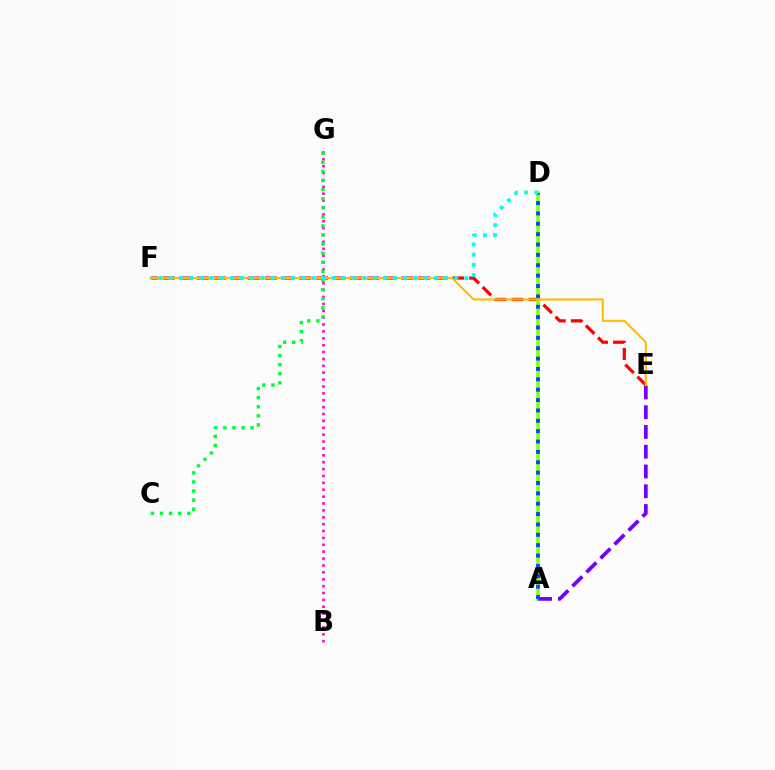{('E', 'F'): [{'color': '#ff0000', 'line_style': 'dashed', 'thickness': 2.31}, {'color': '#ffbd00', 'line_style': 'solid', 'thickness': 1.51}], ('A', 'D'): [{'color': '#84ff00', 'line_style': 'solid', 'thickness': 2.53}, {'color': '#004bff', 'line_style': 'dotted', 'thickness': 2.82}], ('B', 'G'): [{'color': '#ff00cf', 'line_style': 'dotted', 'thickness': 1.87}], ('A', 'E'): [{'color': '#7200ff', 'line_style': 'dashed', 'thickness': 2.68}], ('C', 'G'): [{'color': '#00ff39', 'line_style': 'dotted', 'thickness': 2.47}], ('D', 'F'): [{'color': '#00fff6', 'line_style': 'dotted', 'thickness': 2.77}]}